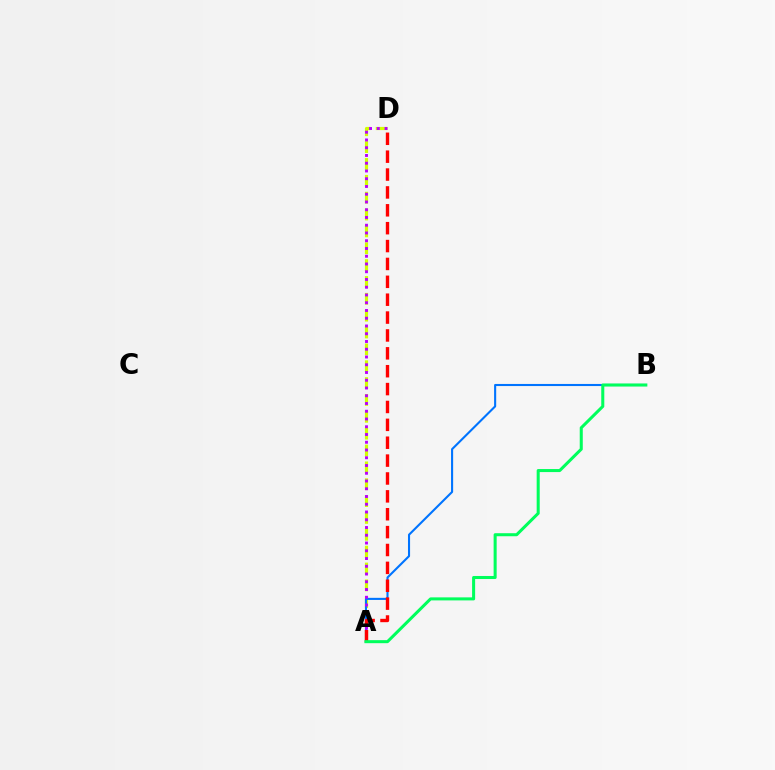{('A', 'D'): [{'color': '#d1ff00', 'line_style': 'dashed', 'thickness': 2.29}, {'color': '#b900ff', 'line_style': 'dotted', 'thickness': 2.11}, {'color': '#ff0000', 'line_style': 'dashed', 'thickness': 2.43}], ('A', 'B'): [{'color': '#0074ff', 'line_style': 'solid', 'thickness': 1.51}, {'color': '#00ff5c', 'line_style': 'solid', 'thickness': 2.19}]}